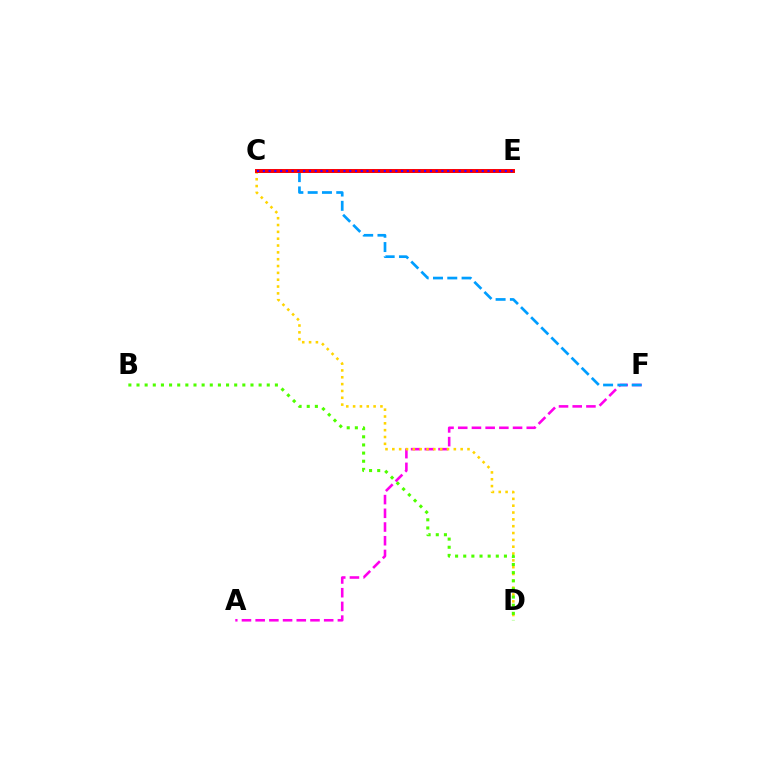{('A', 'F'): [{'color': '#ff00ed', 'line_style': 'dashed', 'thickness': 1.86}], ('C', 'F'): [{'color': '#009eff', 'line_style': 'dashed', 'thickness': 1.94}], ('C', 'D'): [{'color': '#ffd500', 'line_style': 'dotted', 'thickness': 1.86}], ('C', 'E'): [{'color': '#00ff86', 'line_style': 'solid', 'thickness': 1.84}, {'color': '#ff0000', 'line_style': 'solid', 'thickness': 2.84}, {'color': '#3700ff', 'line_style': 'dotted', 'thickness': 1.57}], ('B', 'D'): [{'color': '#4fff00', 'line_style': 'dotted', 'thickness': 2.21}]}